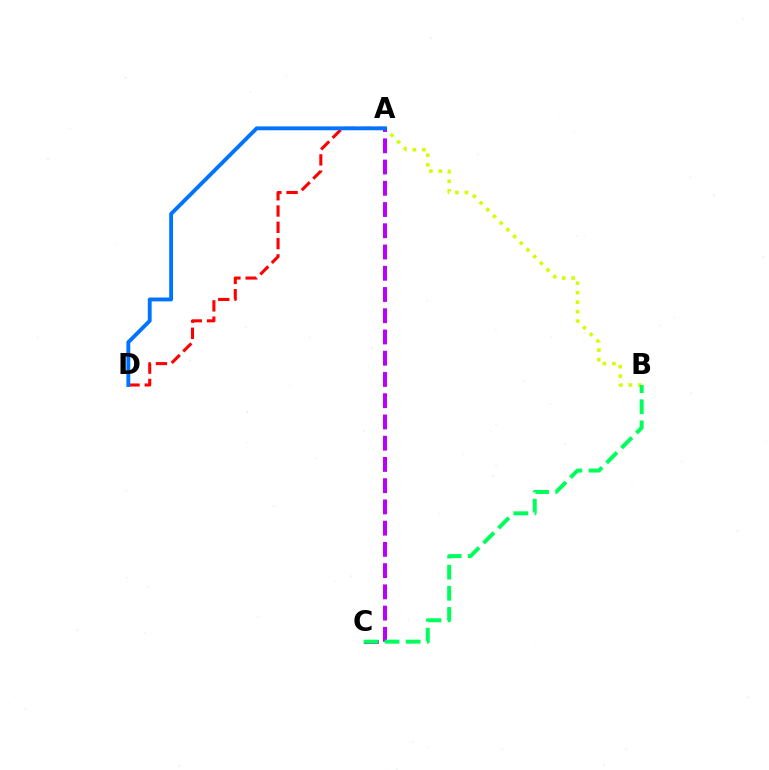{('A', 'B'): [{'color': '#d1ff00', 'line_style': 'dotted', 'thickness': 2.58}], ('A', 'C'): [{'color': '#b900ff', 'line_style': 'dashed', 'thickness': 2.89}], ('A', 'D'): [{'color': '#ff0000', 'line_style': 'dashed', 'thickness': 2.21}, {'color': '#0074ff', 'line_style': 'solid', 'thickness': 2.79}], ('B', 'C'): [{'color': '#00ff5c', 'line_style': 'dashed', 'thickness': 2.87}]}